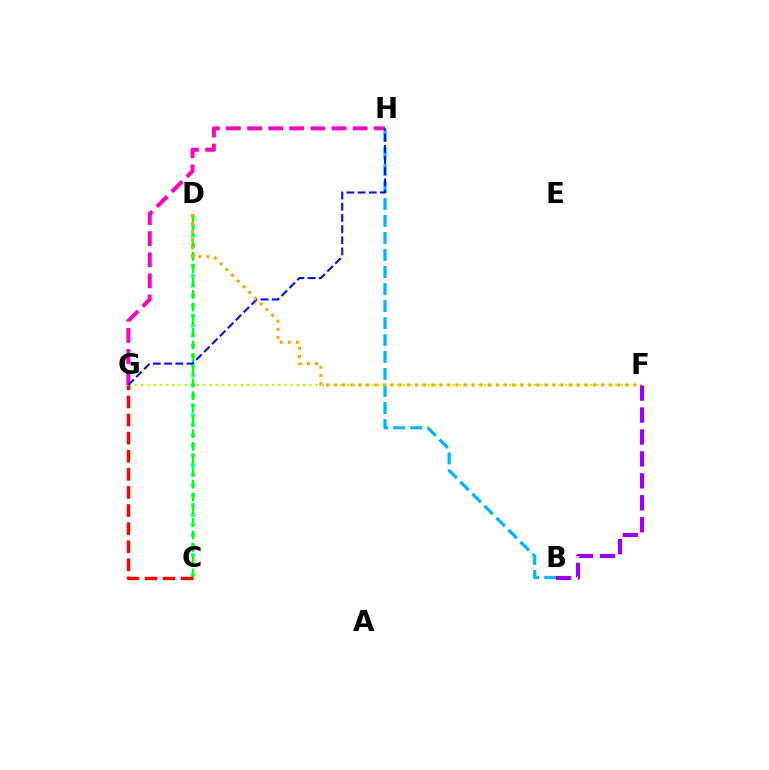{('B', 'H'): [{'color': '#00b5ff', 'line_style': 'dashed', 'thickness': 2.31}], ('G', 'H'): [{'color': '#ff00bd', 'line_style': 'dashed', 'thickness': 2.87}, {'color': '#0010ff', 'line_style': 'dashed', 'thickness': 1.52}], ('F', 'G'): [{'color': '#b3ff00', 'line_style': 'dotted', 'thickness': 1.69}], ('C', 'D'): [{'color': '#00ff9d', 'line_style': 'dotted', 'thickness': 2.71}, {'color': '#08ff00', 'line_style': 'dashed', 'thickness': 1.72}], ('D', 'F'): [{'color': '#ffa500', 'line_style': 'dotted', 'thickness': 2.2}], ('B', 'F'): [{'color': '#9b00ff', 'line_style': 'dashed', 'thickness': 2.98}], ('C', 'G'): [{'color': '#ff0000', 'line_style': 'dashed', 'thickness': 2.46}]}